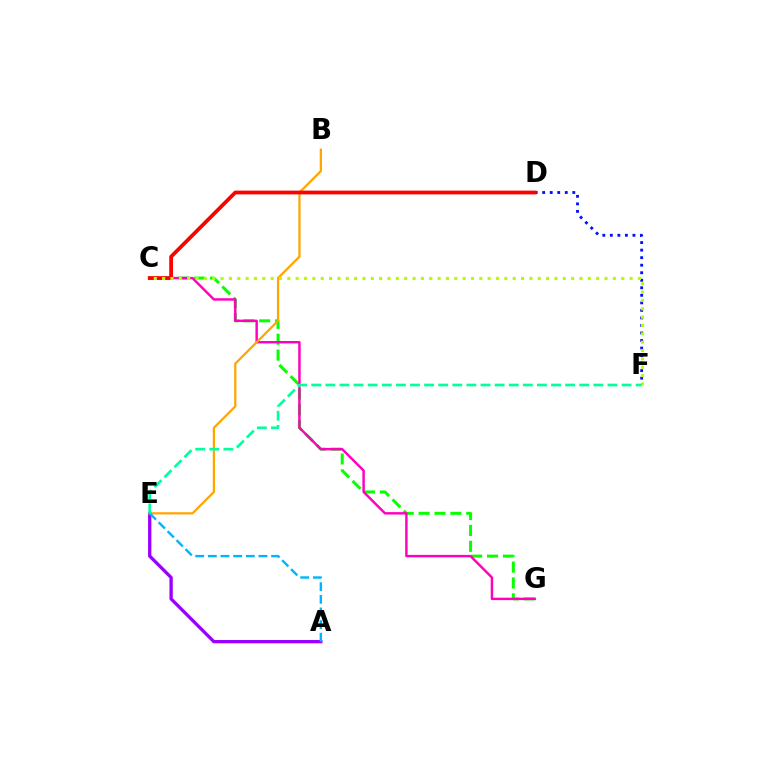{('C', 'G'): [{'color': '#08ff00', 'line_style': 'dashed', 'thickness': 2.16}, {'color': '#ff00bd', 'line_style': 'solid', 'thickness': 1.76}], ('A', 'E'): [{'color': '#9b00ff', 'line_style': 'solid', 'thickness': 2.38}, {'color': '#00b5ff', 'line_style': 'dashed', 'thickness': 1.72}], ('B', 'E'): [{'color': '#ffa500', 'line_style': 'solid', 'thickness': 1.62}], ('D', 'F'): [{'color': '#0010ff', 'line_style': 'dotted', 'thickness': 2.05}], ('C', 'D'): [{'color': '#ff0000', 'line_style': 'solid', 'thickness': 2.71}], ('C', 'F'): [{'color': '#b3ff00', 'line_style': 'dotted', 'thickness': 2.27}], ('E', 'F'): [{'color': '#00ff9d', 'line_style': 'dashed', 'thickness': 1.92}]}